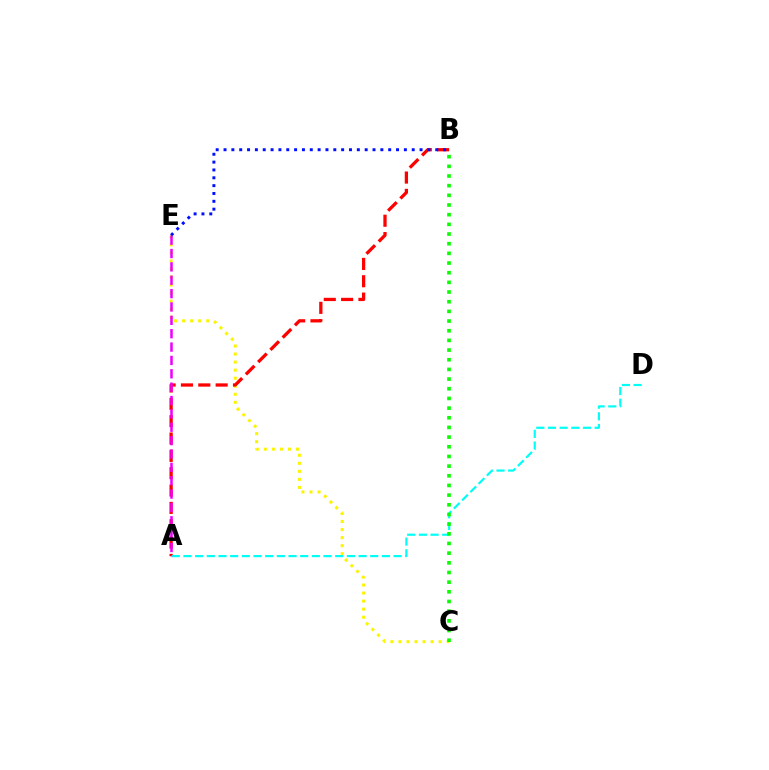{('C', 'E'): [{'color': '#fcf500', 'line_style': 'dotted', 'thickness': 2.19}], ('A', 'B'): [{'color': '#ff0000', 'line_style': 'dashed', 'thickness': 2.36}], ('A', 'D'): [{'color': '#00fff6', 'line_style': 'dashed', 'thickness': 1.59}], ('A', 'E'): [{'color': '#ee00ff', 'line_style': 'dashed', 'thickness': 1.82}], ('B', 'E'): [{'color': '#0010ff', 'line_style': 'dotted', 'thickness': 2.13}], ('B', 'C'): [{'color': '#08ff00', 'line_style': 'dotted', 'thickness': 2.63}]}